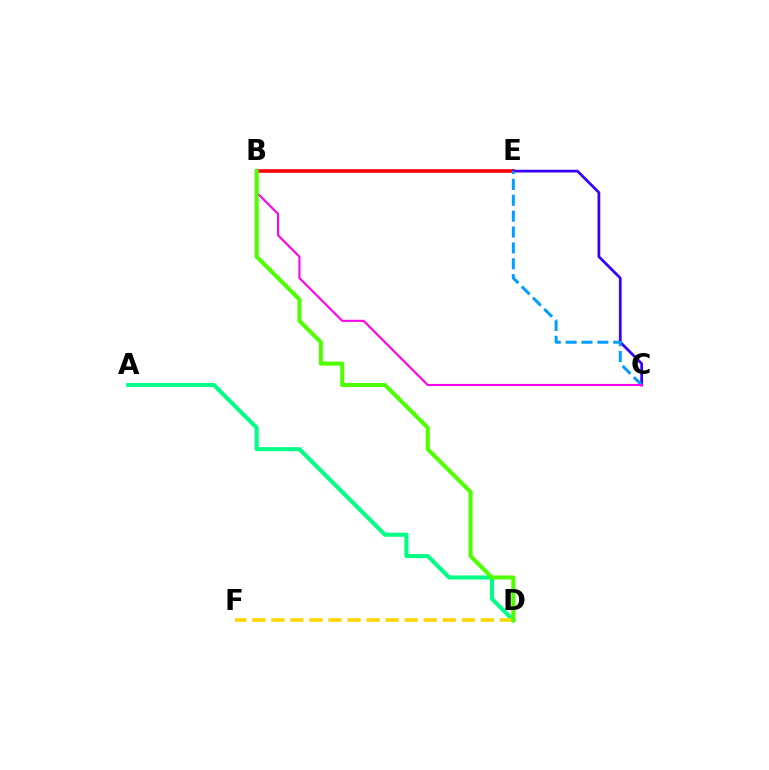{('A', 'D'): [{'color': '#00ff86', 'line_style': 'solid', 'thickness': 2.94}], ('B', 'E'): [{'color': '#ff0000', 'line_style': 'solid', 'thickness': 2.6}], ('C', 'E'): [{'color': '#3700ff', 'line_style': 'solid', 'thickness': 1.98}, {'color': '#009eff', 'line_style': 'dashed', 'thickness': 2.16}], ('B', 'C'): [{'color': '#ff00ed', 'line_style': 'solid', 'thickness': 1.51}], ('D', 'F'): [{'color': '#ffd500', 'line_style': 'dashed', 'thickness': 2.59}], ('B', 'D'): [{'color': '#4fff00', 'line_style': 'solid', 'thickness': 2.91}]}